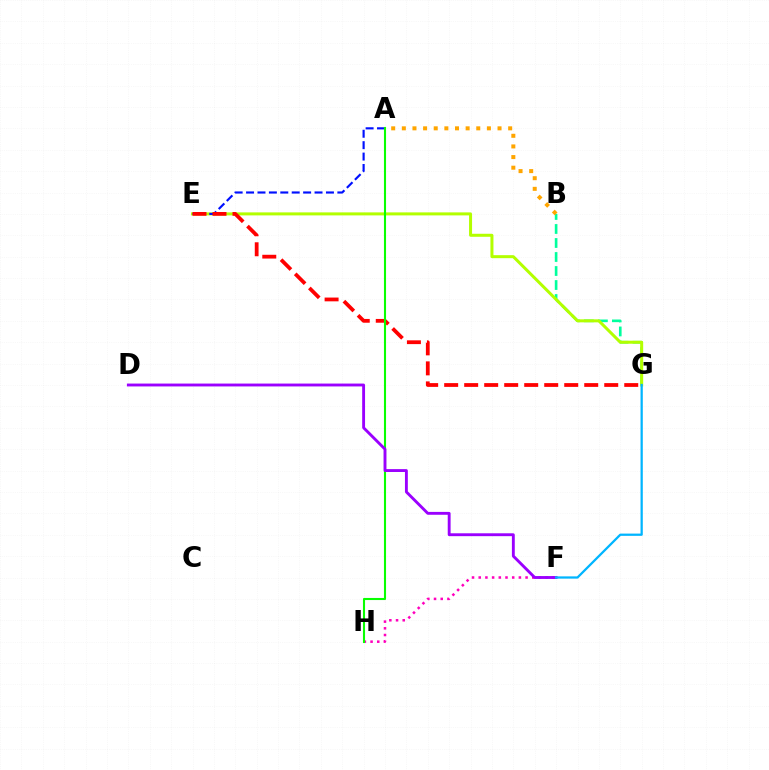{('F', 'H'): [{'color': '#ff00bd', 'line_style': 'dotted', 'thickness': 1.82}], ('B', 'G'): [{'color': '#00ff9d', 'line_style': 'dashed', 'thickness': 1.9}], ('A', 'B'): [{'color': '#ffa500', 'line_style': 'dotted', 'thickness': 2.89}], ('E', 'G'): [{'color': '#b3ff00', 'line_style': 'solid', 'thickness': 2.17}, {'color': '#ff0000', 'line_style': 'dashed', 'thickness': 2.72}], ('A', 'E'): [{'color': '#0010ff', 'line_style': 'dashed', 'thickness': 1.55}], ('A', 'H'): [{'color': '#08ff00', 'line_style': 'solid', 'thickness': 1.51}], ('D', 'F'): [{'color': '#9b00ff', 'line_style': 'solid', 'thickness': 2.07}], ('F', 'G'): [{'color': '#00b5ff', 'line_style': 'solid', 'thickness': 1.62}]}